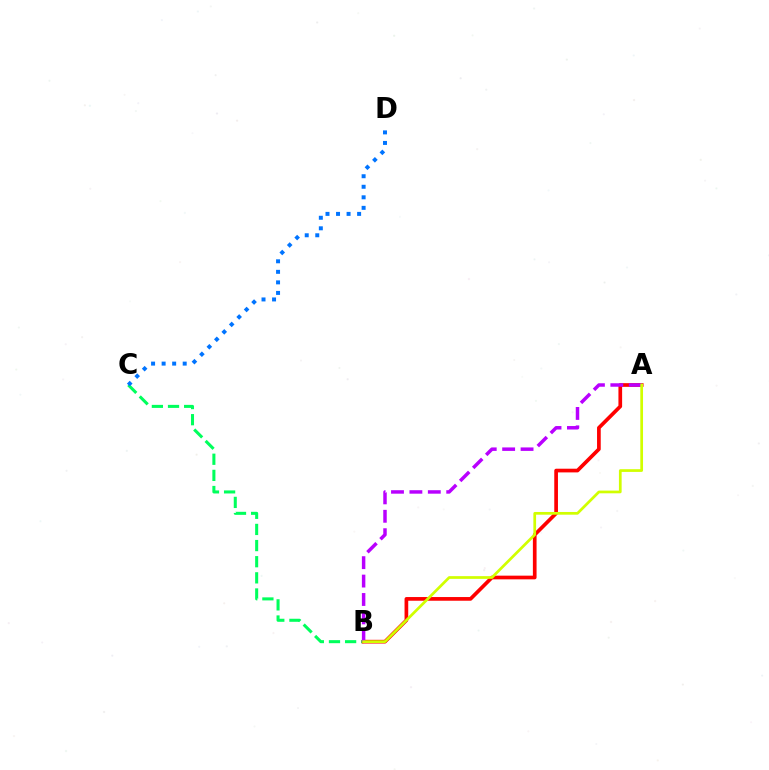{('B', 'C'): [{'color': '#00ff5c', 'line_style': 'dashed', 'thickness': 2.19}], ('A', 'B'): [{'color': '#ff0000', 'line_style': 'solid', 'thickness': 2.66}, {'color': '#b900ff', 'line_style': 'dashed', 'thickness': 2.5}, {'color': '#d1ff00', 'line_style': 'solid', 'thickness': 1.96}], ('C', 'D'): [{'color': '#0074ff', 'line_style': 'dotted', 'thickness': 2.86}]}